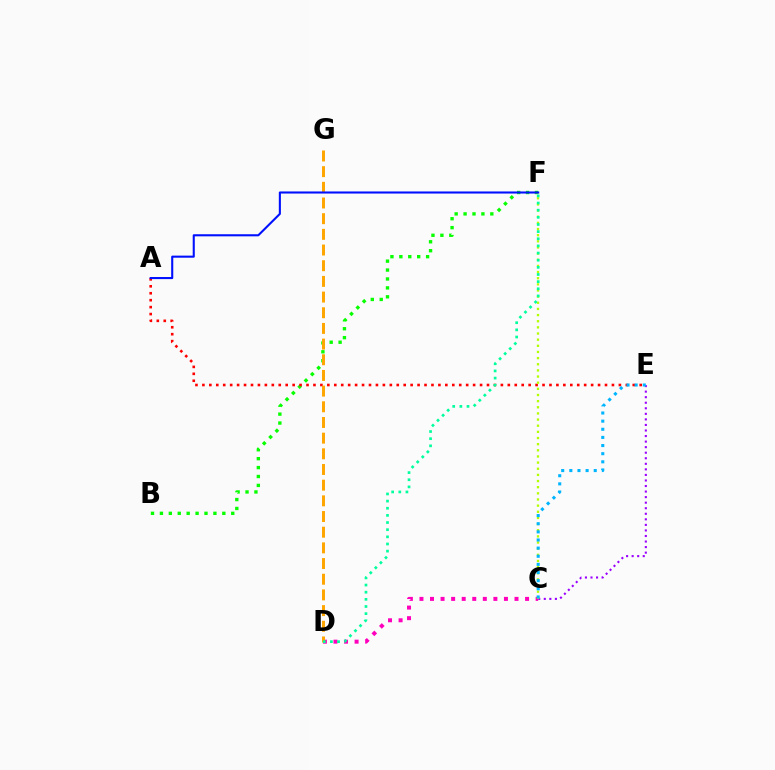{('C', 'D'): [{'color': '#ff00bd', 'line_style': 'dotted', 'thickness': 2.87}], ('C', 'E'): [{'color': '#9b00ff', 'line_style': 'dotted', 'thickness': 1.51}, {'color': '#00b5ff', 'line_style': 'dotted', 'thickness': 2.21}], ('B', 'F'): [{'color': '#08ff00', 'line_style': 'dotted', 'thickness': 2.42}], ('A', 'E'): [{'color': '#ff0000', 'line_style': 'dotted', 'thickness': 1.89}], ('C', 'F'): [{'color': '#b3ff00', 'line_style': 'dotted', 'thickness': 1.67}], ('D', 'G'): [{'color': '#ffa500', 'line_style': 'dashed', 'thickness': 2.13}], ('A', 'F'): [{'color': '#0010ff', 'line_style': 'solid', 'thickness': 1.5}], ('D', 'F'): [{'color': '#00ff9d', 'line_style': 'dotted', 'thickness': 1.94}]}